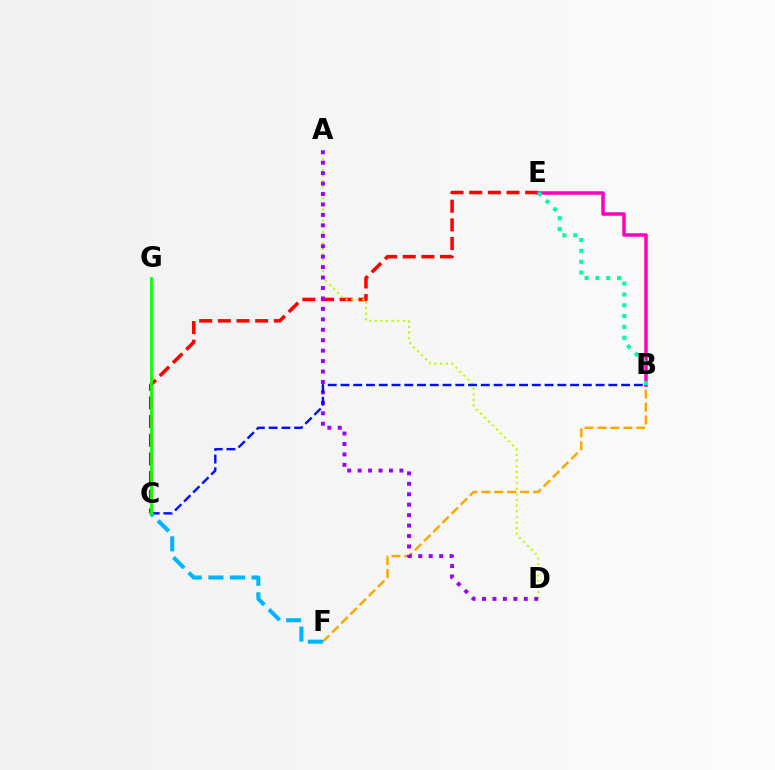{('B', 'F'): [{'color': '#ffa500', 'line_style': 'dashed', 'thickness': 1.76}], ('C', 'E'): [{'color': '#ff0000', 'line_style': 'dashed', 'thickness': 2.54}], ('A', 'D'): [{'color': '#b3ff00', 'line_style': 'dotted', 'thickness': 1.53}, {'color': '#9b00ff', 'line_style': 'dotted', 'thickness': 2.84}], ('B', 'E'): [{'color': '#ff00bd', 'line_style': 'solid', 'thickness': 2.53}, {'color': '#00ff9d', 'line_style': 'dotted', 'thickness': 2.94}], ('B', 'C'): [{'color': '#0010ff', 'line_style': 'dashed', 'thickness': 1.73}], ('C', 'F'): [{'color': '#00b5ff', 'line_style': 'dashed', 'thickness': 2.93}], ('C', 'G'): [{'color': '#08ff00', 'line_style': 'solid', 'thickness': 1.98}]}